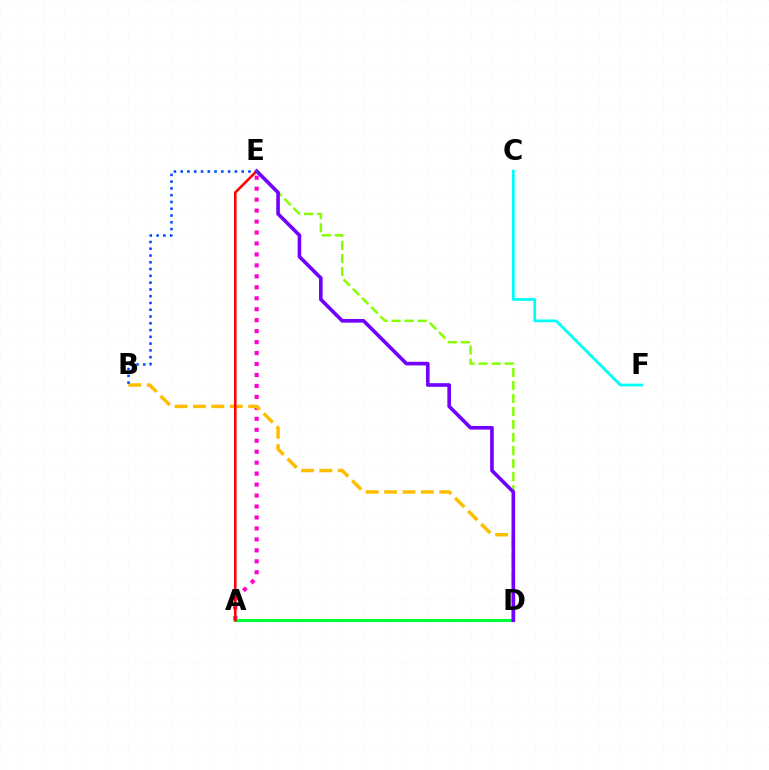{('A', 'E'): [{'color': '#ff00cf', 'line_style': 'dotted', 'thickness': 2.98}, {'color': '#ff0000', 'line_style': 'solid', 'thickness': 1.84}], ('D', 'E'): [{'color': '#84ff00', 'line_style': 'dashed', 'thickness': 1.77}, {'color': '#7200ff', 'line_style': 'solid', 'thickness': 2.61}], ('C', 'F'): [{'color': '#00fff6', 'line_style': 'solid', 'thickness': 1.98}], ('B', 'D'): [{'color': '#ffbd00', 'line_style': 'dashed', 'thickness': 2.5}], ('A', 'D'): [{'color': '#00ff39', 'line_style': 'solid', 'thickness': 2.2}], ('B', 'E'): [{'color': '#004bff', 'line_style': 'dotted', 'thickness': 1.84}]}